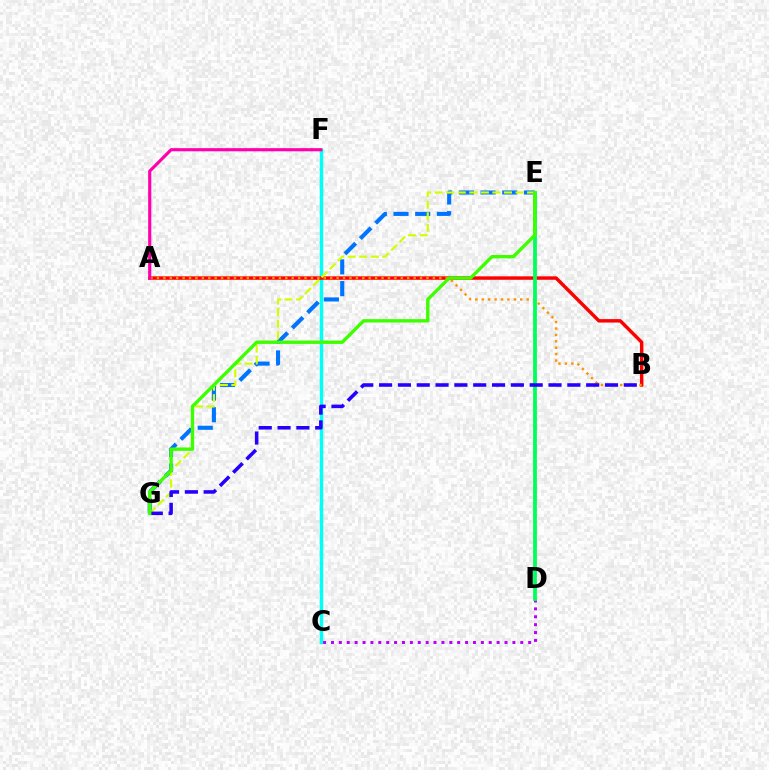{('C', 'F'): [{'color': '#00fff6', 'line_style': 'solid', 'thickness': 2.47}], ('E', 'G'): [{'color': '#0074ff', 'line_style': 'dashed', 'thickness': 2.95}, {'color': '#d1ff00', 'line_style': 'dashed', 'thickness': 1.57}, {'color': '#3dff00', 'line_style': 'solid', 'thickness': 2.42}], ('A', 'B'): [{'color': '#ff0000', 'line_style': 'solid', 'thickness': 2.48}, {'color': '#ff9400', 'line_style': 'dotted', 'thickness': 1.74}], ('C', 'D'): [{'color': '#b900ff', 'line_style': 'dotted', 'thickness': 2.14}], ('A', 'F'): [{'color': '#ff00ac', 'line_style': 'solid', 'thickness': 2.26}], ('D', 'E'): [{'color': '#00ff5c', 'line_style': 'solid', 'thickness': 2.73}], ('B', 'G'): [{'color': '#2500ff', 'line_style': 'dashed', 'thickness': 2.56}]}